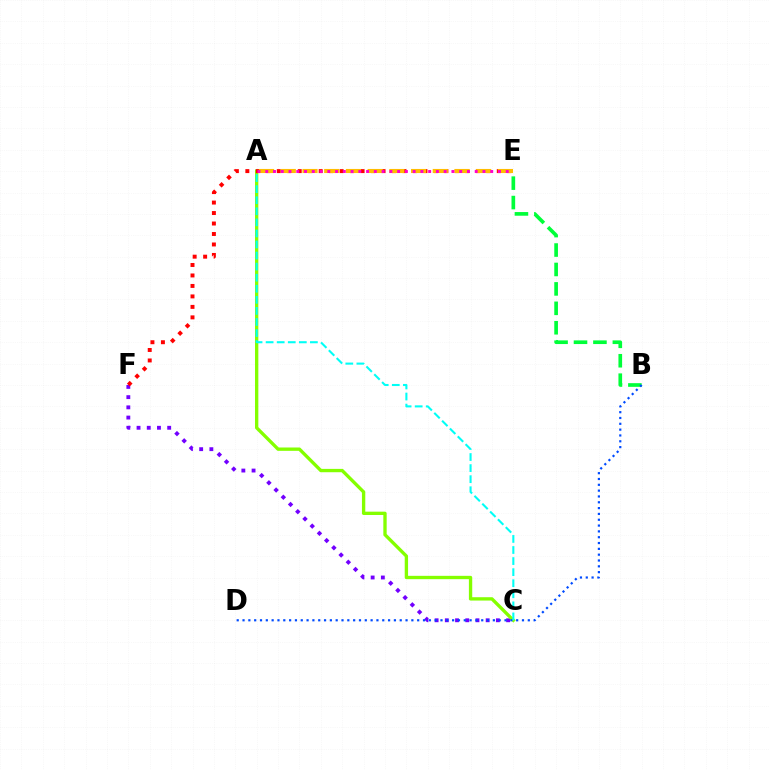{('C', 'F'): [{'color': '#7200ff', 'line_style': 'dotted', 'thickness': 2.77}], ('A', 'C'): [{'color': '#84ff00', 'line_style': 'solid', 'thickness': 2.4}, {'color': '#00fff6', 'line_style': 'dashed', 'thickness': 1.5}], ('E', 'F'): [{'color': '#ff0000', 'line_style': 'dotted', 'thickness': 2.85}], ('A', 'E'): [{'color': '#ffbd00', 'line_style': 'dashed', 'thickness': 2.95}, {'color': '#ff00cf', 'line_style': 'dotted', 'thickness': 2.11}], ('B', 'E'): [{'color': '#00ff39', 'line_style': 'dashed', 'thickness': 2.64}], ('B', 'D'): [{'color': '#004bff', 'line_style': 'dotted', 'thickness': 1.58}]}